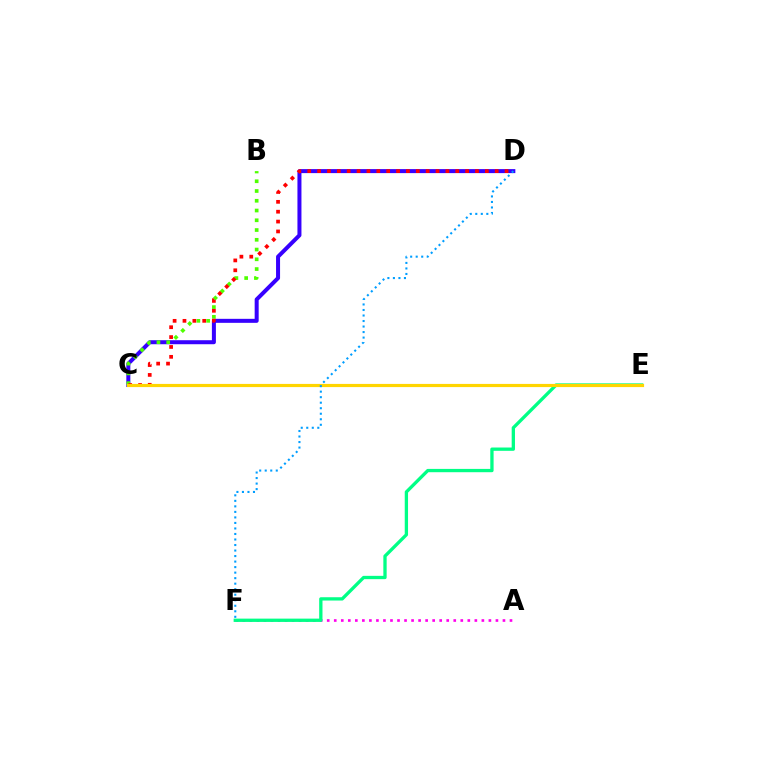{('C', 'D'): [{'color': '#3700ff', 'line_style': 'solid', 'thickness': 2.89}, {'color': '#ff0000', 'line_style': 'dotted', 'thickness': 2.68}], ('B', 'C'): [{'color': '#4fff00', 'line_style': 'dotted', 'thickness': 2.65}], ('A', 'F'): [{'color': '#ff00ed', 'line_style': 'dotted', 'thickness': 1.91}], ('E', 'F'): [{'color': '#00ff86', 'line_style': 'solid', 'thickness': 2.38}], ('C', 'E'): [{'color': '#ffd500', 'line_style': 'solid', 'thickness': 2.29}], ('D', 'F'): [{'color': '#009eff', 'line_style': 'dotted', 'thickness': 1.5}]}